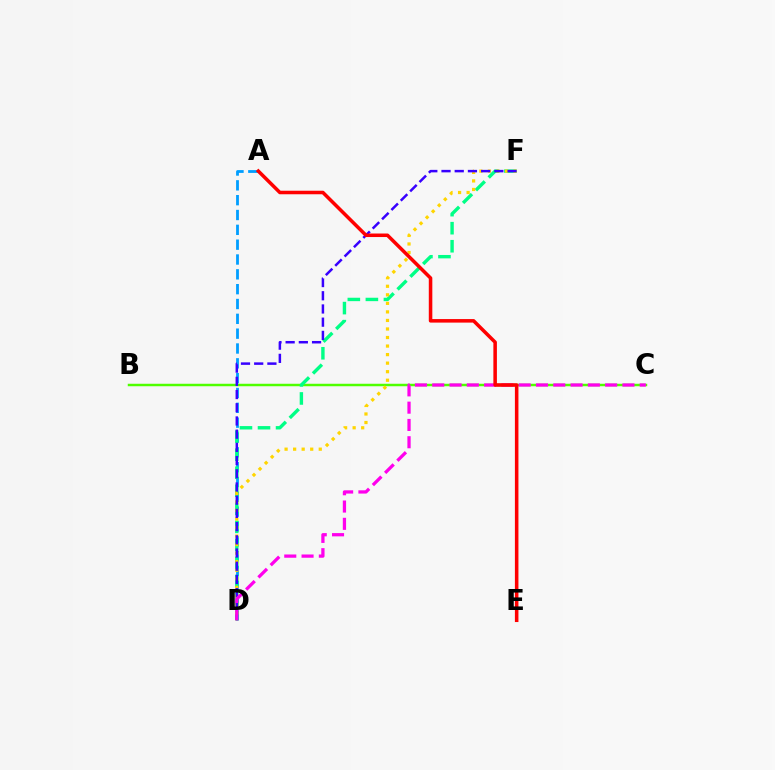{('B', 'C'): [{'color': '#4fff00', 'line_style': 'solid', 'thickness': 1.78}], ('A', 'D'): [{'color': '#009eff', 'line_style': 'dashed', 'thickness': 2.01}], ('D', 'F'): [{'color': '#00ff86', 'line_style': 'dashed', 'thickness': 2.45}, {'color': '#ffd500', 'line_style': 'dotted', 'thickness': 2.32}, {'color': '#3700ff', 'line_style': 'dashed', 'thickness': 1.79}], ('C', 'D'): [{'color': '#ff00ed', 'line_style': 'dashed', 'thickness': 2.35}], ('A', 'E'): [{'color': '#ff0000', 'line_style': 'solid', 'thickness': 2.54}]}